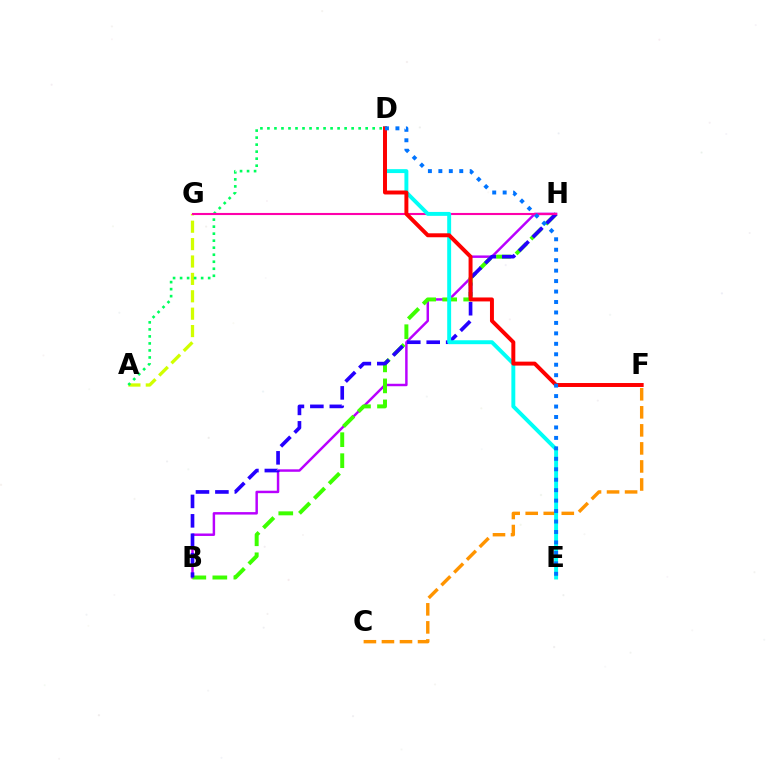{('B', 'H'): [{'color': '#b900ff', 'line_style': 'solid', 'thickness': 1.77}, {'color': '#3dff00', 'line_style': 'dashed', 'thickness': 2.85}, {'color': '#2500ff', 'line_style': 'dashed', 'thickness': 2.64}], ('C', 'F'): [{'color': '#ff9400', 'line_style': 'dashed', 'thickness': 2.45}], ('A', 'G'): [{'color': '#d1ff00', 'line_style': 'dashed', 'thickness': 2.36}], ('A', 'D'): [{'color': '#00ff5c', 'line_style': 'dotted', 'thickness': 1.91}], ('G', 'H'): [{'color': '#ff00ac', 'line_style': 'solid', 'thickness': 1.51}], ('D', 'E'): [{'color': '#00fff6', 'line_style': 'solid', 'thickness': 2.82}, {'color': '#0074ff', 'line_style': 'dotted', 'thickness': 2.84}], ('D', 'F'): [{'color': '#ff0000', 'line_style': 'solid', 'thickness': 2.85}]}